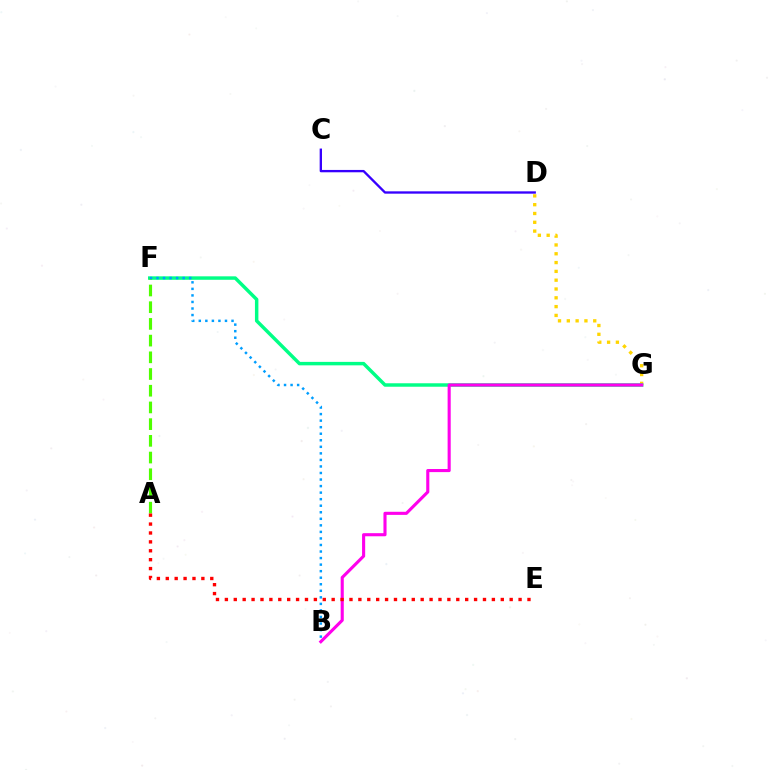{('D', 'G'): [{'color': '#ffd500', 'line_style': 'dotted', 'thickness': 2.39}], ('C', 'D'): [{'color': '#3700ff', 'line_style': 'solid', 'thickness': 1.68}], ('F', 'G'): [{'color': '#00ff86', 'line_style': 'solid', 'thickness': 2.49}], ('A', 'F'): [{'color': '#4fff00', 'line_style': 'dashed', 'thickness': 2.27}], ('B', 'G'): [{'color': '#ff00ed', 'line_style': 'solid', 'thickness': 2.24}], ('B', 'F'): [{'color': '#009eff', 'line_style': 'dotted', 'thickness': 1.78}], ('A', 'E'): [{'color': '#ff0000', 'line_style': 'dotted', 'thickness': 2.42}]}